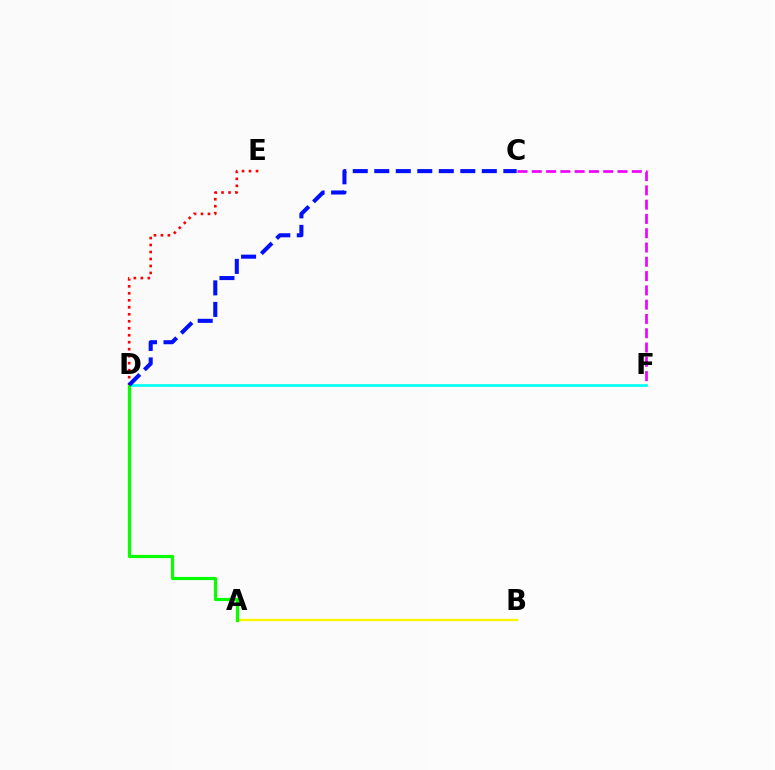{('A', 'B'): [{'color': '#fcf500', 'line_style': 'solid', 'thickness': 1.68}], ('D', 'F'): [{'color': '#00fff6', 'line_style': 'solid', 'thickness': 1.93}], ('A', 'D'): [{'color': '#08ff00', 'line_style': 'solid', 'thickness': 2.31}], ('C', 'F'): [{'color': '#ee00ff', 'line_style': 'dashed', 'thickness': 1.94}], ('D', 'E'): [{'color': '#ff0000', 'line_style': 'dotted', 'thickness': 1.9}], ('C', 'D'): [{'color': '#0010ff', 'line_style': 'dashed', 'thickness': 2.92}]}